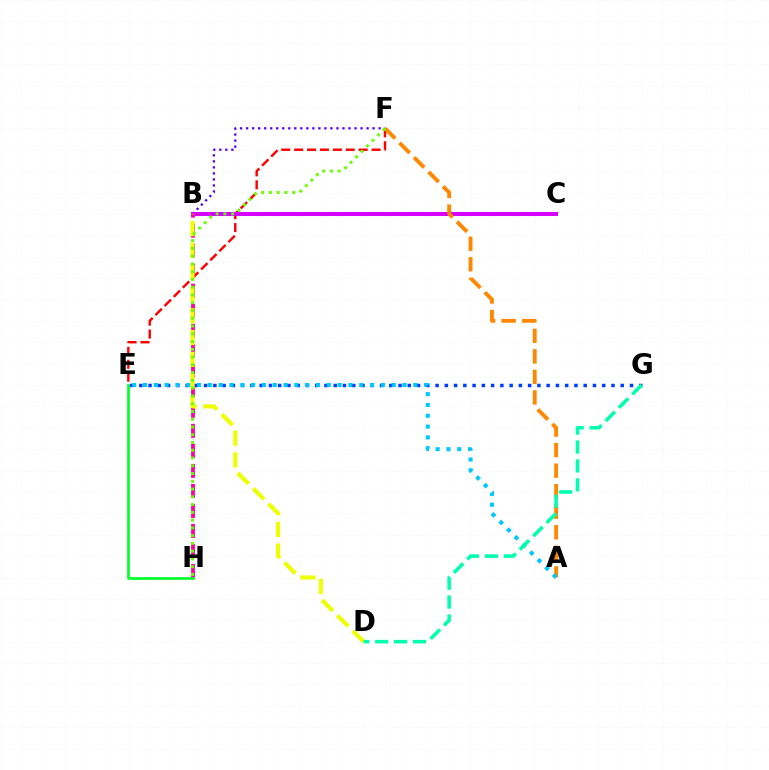{('B', 'F'): [{'color': '#4f00ff', 'line_style': 'dotted', 'thickness': 1.64}], ('E', 'F'): [{'color': '#ff0000', 'line_style': 'dashed', 'thickness': 1.75}], ('B', 'C'): [{'color': '#d600ff', 'line_style': 'solid', 'thickness': 2.92}], ('A', 'F'): [{'color': '#ff8800', 'line_style': 'dashed', 'thickness': 2.79}], ('E', 'G'): [{'color': '#003fff', 'line_style': 'dotted', 'thickness': 2.52}], ('A', 'E'): [{'color': '#00c7ff', 'line_style': 'dotted', 'thickness': 2.94}], ('B', 'H'): [{'color': '#ff00a0', 'line_style': 'dashed', 'thickness': 2.72}], ('B', 'D'): [{'color': '#eeff00', 'line_style': 'dashed', 'thickness': 2.96}], ('D', 'G'): [{'color': '#00ffaf', 'line_style': 'dashed', 'thickness': 2.57}], ('F', 'H'): [{'color': '#66ff00', 'line_style': 'dotted', 'thickness': 2.11}], ('E', 'H'): [{'color': '#00ff27', 'line_style': 'solid', 'thickness': 1.93}]}